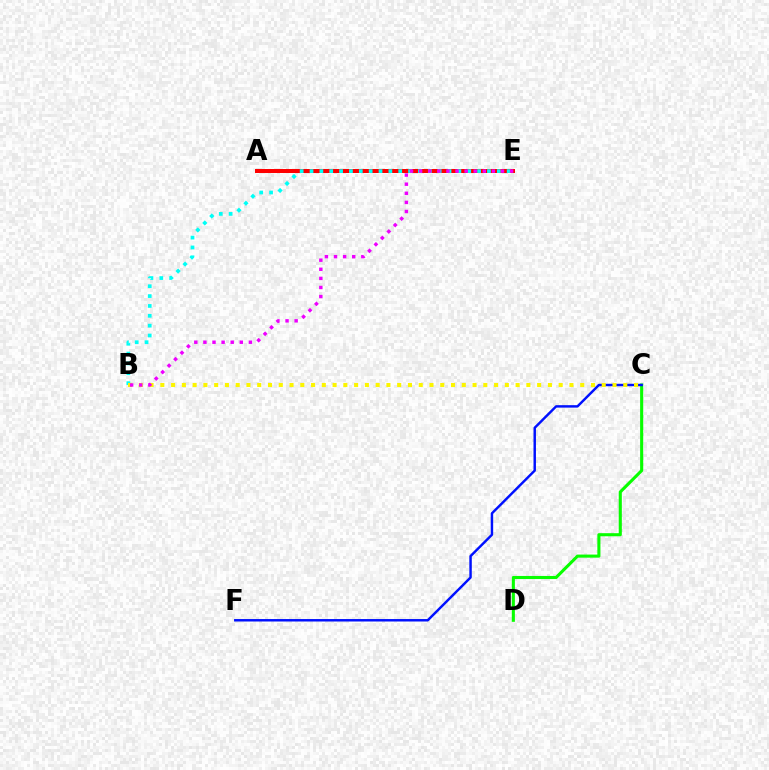{('C', 'D'): [{'color': '#08ff00', 'line_style': 'solid', 'thickness': 2.22}], ('C', 'F'): [{'color': '#0010ff', 'line_style': 'solid', 'thickness': 1.76}], ('A', 'E'): [{'color': '#ff0000', 'line_style': 'solid', 'thickness': 2.87}], ('B', 'E'): [{'color': '#00fff6', 'line_style': 'dotted', 'thickness': 2.68}, {'color': '#ee00ff', 'line_style': 'dotted', 'thickness': 2.47}], ('B', 'C'): [{'color': '#fcf500', 'line_style': 'dotted', 'thickness': 2.93}]}